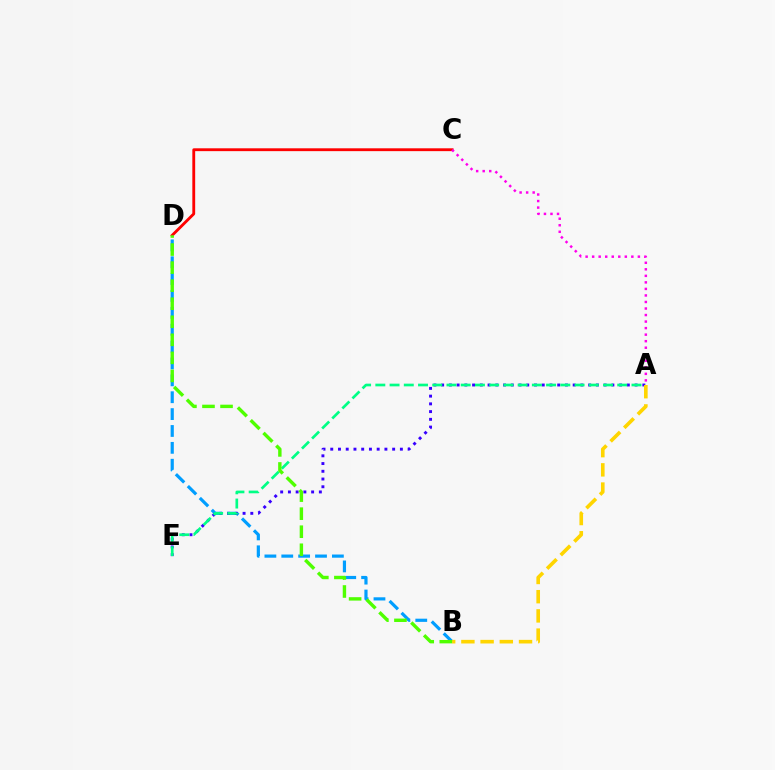{('C', 'D'): [{'color': '#ff0000', 'line_style': 'solid', 'thickness': 2.04}], ('B', 'D'): [{'color': '#009eff', 'line_style': 'dashed', 'thickness': 2.29}, {'color': '#4fff00', 'line_style': 'dashed', 'thickness': 2.45}], ('A', 'E'): [{'color': '#3700ff', 'line_style': 'dotted', 'thickness': 2.1}, {'color': '#00ff86', 'line_style': 'dashed', 'thickness': 1.93}], ('A', 'B'): [{'color': '#ffd500', 'line_style': 'dashed', 'thickness': 2.61}], ('A', 'C'): [{'color': '#ff00ed', 'line_style': 'dotted', 'thickness': 1.78}]}